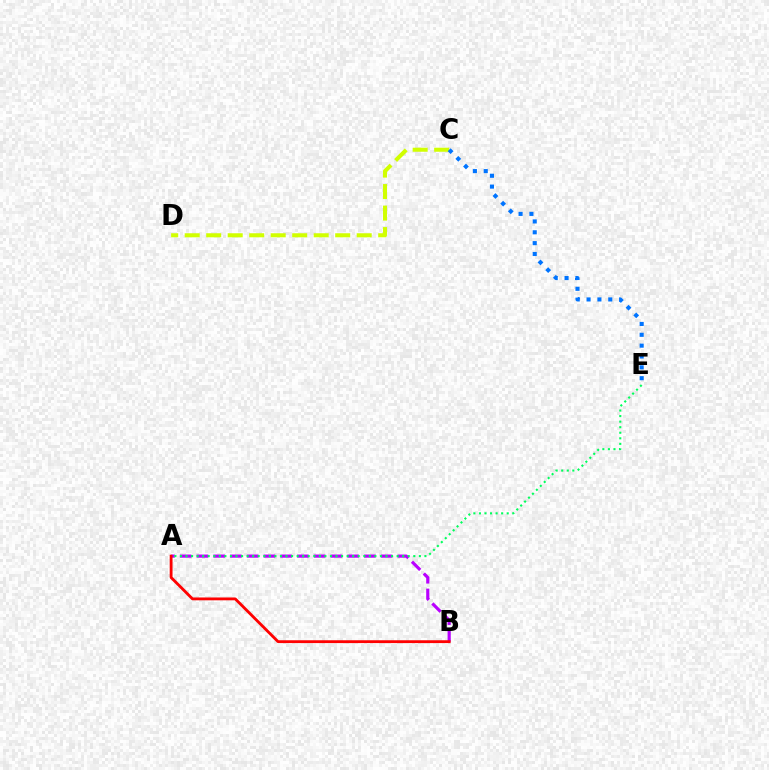{('A', 'B'): [{'color': '#b900ff', 'line_style': 'dashed', 'thickness': 2.27}, {'color': '#ff0000', 'line_style': 'solid', 'thickness': 2.04}], ('C', 'D'): [{'color': '#d1ff00', 'line_style': 'dashed', 'thickness': 2.92}], ('C', 'E'): [{'color': '#0074ff', 'line_style': 'dotted', 'thickness': 2.95}], ('A', 'E'): [{'color': '#00ff5c', 'line_style': 'dotted', 'thickness': 1.51}]}